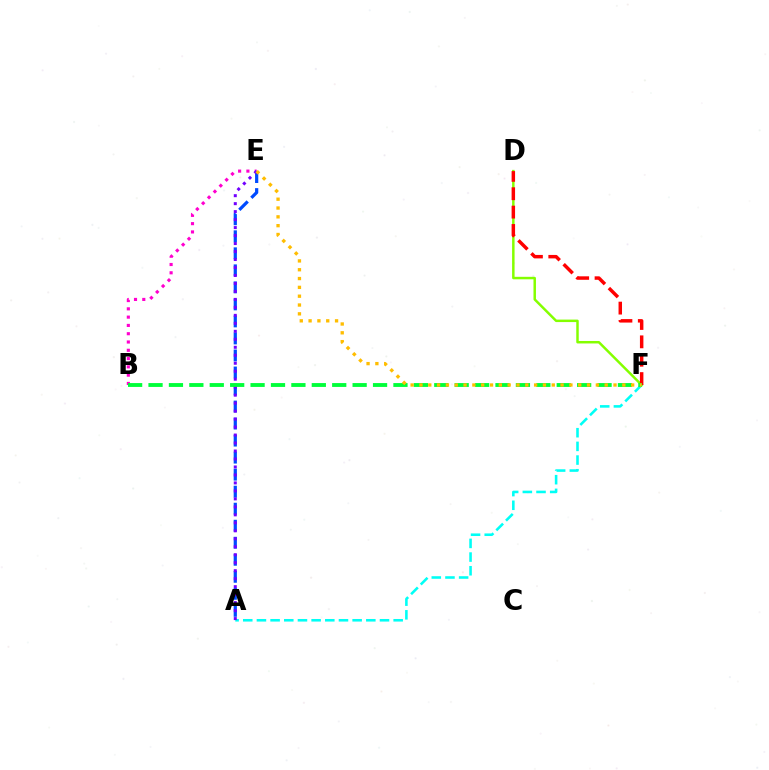{('A', 'E'): [{'color': '#004bff', 'line_style': 'dashed', 'thickness': 2.31}, {'color': '#7200ff', 'line_style': 'dotted', 'thickness': 2.17}], ('B', 'E'): [{'color': '#ff00cf', 'line_style': 'dotted', 'thickness': 2.25}], ('A', 'F'): [{'color': '#00fff6', 'line_style': 'dashed', 'thickness': 1.86}], ('D', 'F'): [{'color': '#84ff00', 'line_style': 'solid', 'thickness': 1.79}, {'color': '#ff0000', 'line_style': 'dashed', 'thickness': 2.5}], ('B', 'F'): [{'color': '#00ff39', 'line_style': 'dashed', 'thickness': 2.77}], ('E', 'F'): [{'color': '#ffbd00', 'line_style': 'dotted', 'thickness': 2.4}]}